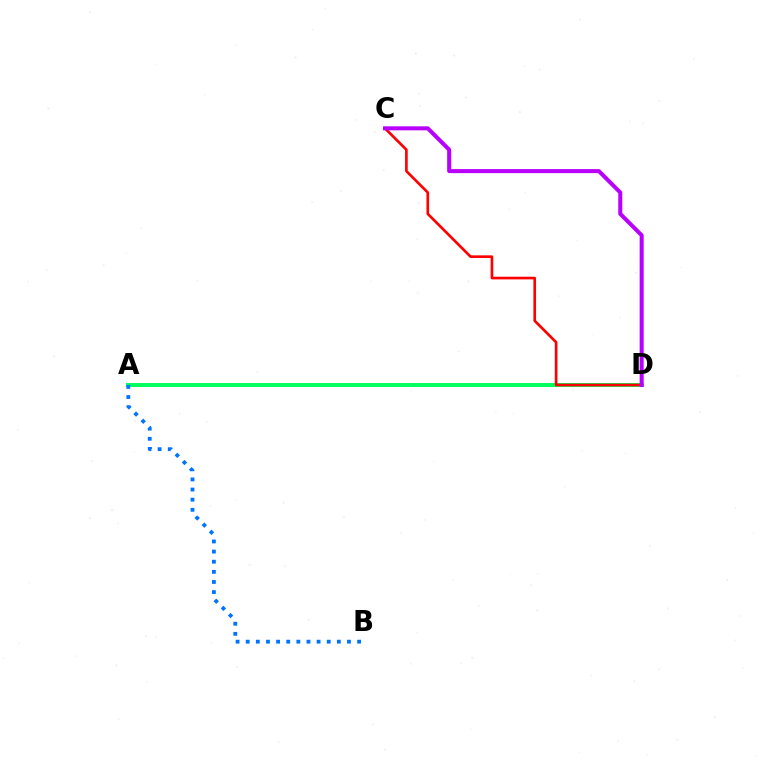{('A', 'D'): [{'color': '#d1ff00', 'line_style': 'solid', 'thickness': 1.76}, {'color': '#00ff5c', 'line_style': 'solid', 'thickness': 2.84}], ('A', 'B'): [{'color': '#0074ff', 'line_style': 'dotted', 'thickness': 2.75}], ('C', 'D'): [{'color': '#ff0000', 'line_style': 'solid', 'thickness': 1.91}, {'color': '#b900ff', 'line_style': 'solid', 'thickness': 2.9}]}